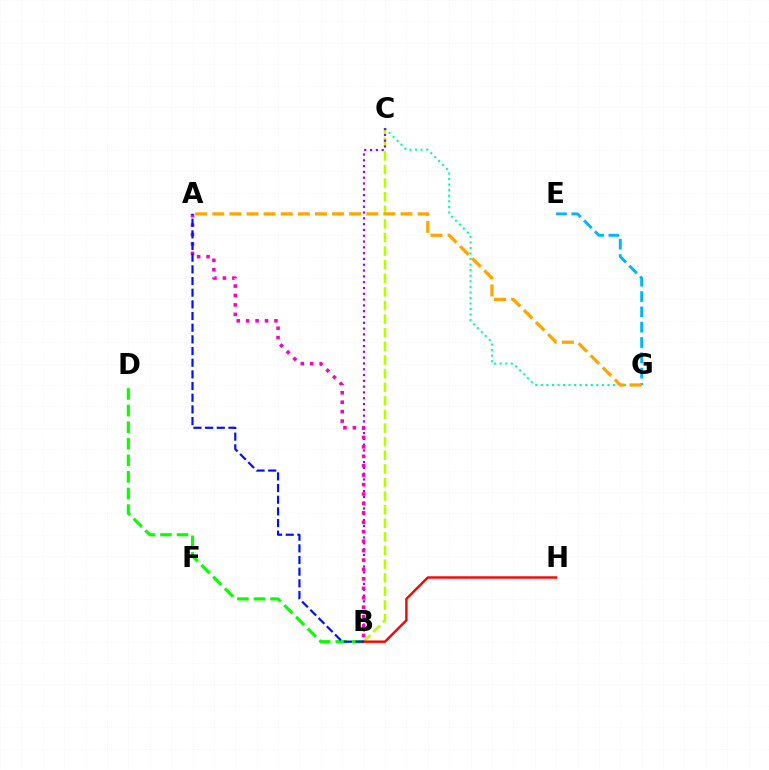{('C', 'G'): [{'color': '#00ff9d', 'line_style': 'dotted', 'thickness': 1.51}], ('B', 'D'): [{'color': '#08ff00', 'line_style': 'dashed', 'thickness': 2.25}], ('B', 'C'): [{'color': '#b3ff00', 'line_style': 'dashed', 'thickness': 1.85}, {'color': '#9b00ff', 'line_style': 'dotted', 'thickness': 1.58}], ('E', 'G'): [{'color': '#00b5ff', 'line_style': 'dashed', 'thickness': 2.08}], ('A', 'B'): [{'color': '#ff00bd', 'line_style': 'dotted', 'thickness': 2.56}, {'color': '#0010ff', 'line_style': 'dashed', 'thickness': 1.59}], ('A', 'G'): [{'color': '#ffa500', 'line_style': 'dashed', 'thickness': 2.32}], ('B', 'H'): [{'color': '#ff0000', 'line_style': 'solid', 'thickness': 1.73}]}